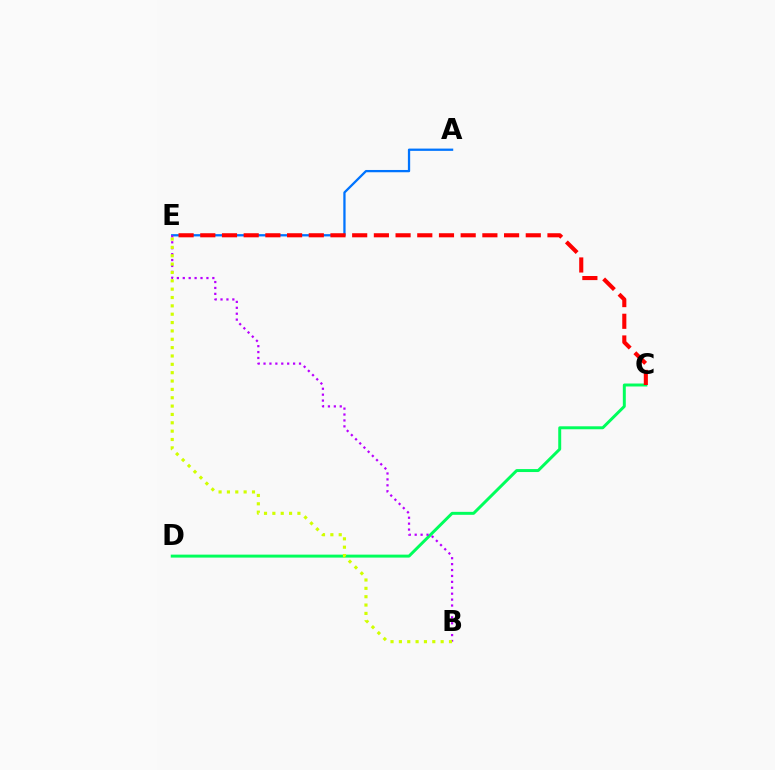{('A', 'E'): [{'color': '#0074ff', 'line_style': 'solid', 'thickness': 1.64}], ('C', 'D'): [{'color': '#00ff5c', 'line_style': 'solid', 'thickness': 2.13}], ('B', 'E'): [{'color': '#b900ff', 'line_style': 'dotted', 'thickness': 1.61}, {'color': '#d1ff00', 'line_style': 'dotted', 'thickness': 2.27}], ('C', 'E'): [{'color': '#ff0000', 'line_style': 'dashed', 'thickness': 2.95}]}